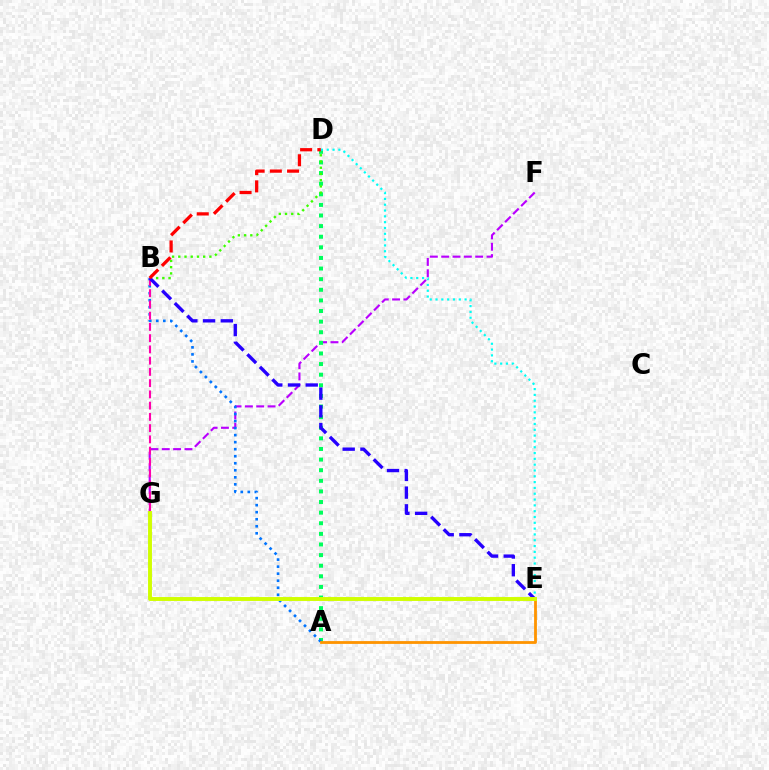{('F', 'G'): [{'color': '#b900ff', 'line_style': 'dashed', 'thickness': 1.54}], ('A', 'D'): [{'color': '#00ff5c', 'line_style': 'dotted', 'thickness': 2.88}], ('A', 'B'): [{'color': '#0074ff', 'line_style': 'dotted', 'thickness': 1.91}], ('A', 'E'): [{'color': '#ff9400', 'line_style': 'solid', 'thickness': 2.02}], ('B', 'D'): [{'color': '#3dff00', 'line_style': 'dotted', 'thickness': 1.69}, {'color': '#ff0000', 'line_style': 'dashed', 'thickness': 2.34}], ('B', 'G'): [{'color': '#ff00ac', 'line_style': 'dashed', 'thickness': 1.53}], ('D', 'E'): [{'color': '#00fff6', 'line_style': 'dotted', 'thickness': 1.58}], ('B', 'E'): [{'color': '#2500ff', 'line_style': 'dashed', 'thickness': 2.41}], ('E', 'G'): [{'color': '#d1ff00', 'line_style': 'solid', 'thickness': 2.81}]}